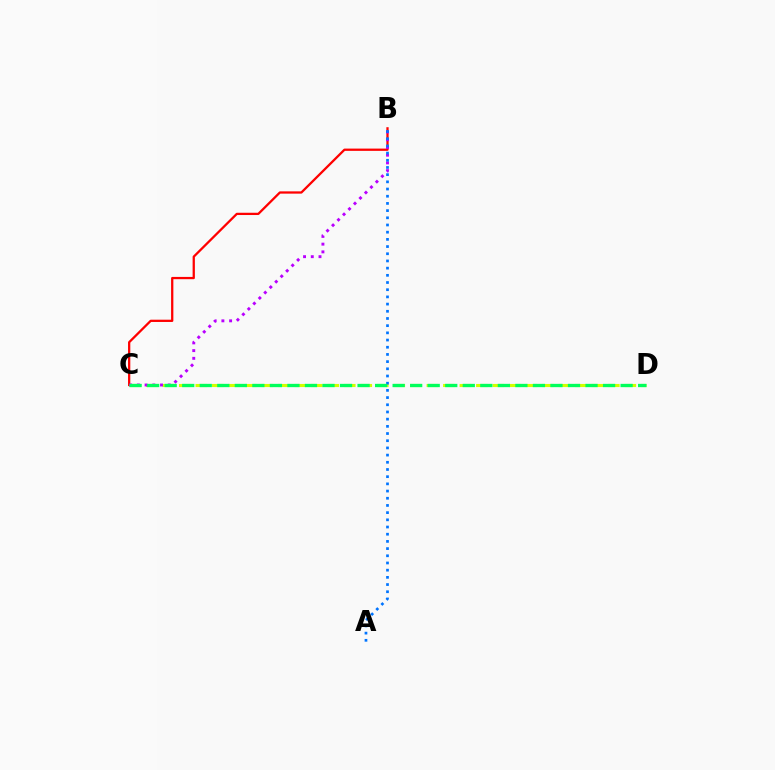{('B', 'C'): [{'color': '#ff0000', 'line_style': 'solid', 'thickness': 1.64}, {'color': '#b900ff', 'line_style': 'dotted', 'thickness': 2.1}], ('C', 'D'): [{'color': '#d1ff00', 'line_style': 'dashed', 'thickness': 2.24}, {'color': '#00ff5c', 'line_style': 'dashed', 'thickness': 2.38}], ('A', 'B'): [{'color': '#0074ff', 'line_style': 'dotted', 'thickness': 1.95}]}